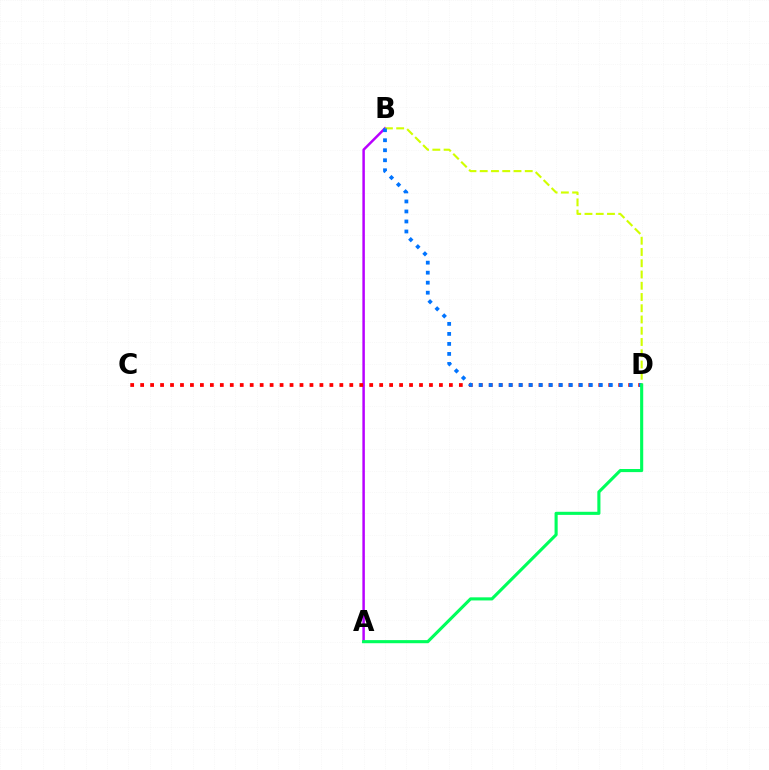{('A', 'B'): [{'color': '#b900ff', 'line_style': 'solid', 'thickness': 1.79}], ('C', 'D'): [{'color': '#ff0000', 'line_style': 'dotted', 'thickness': 2.71}], ('B', 'D'): [{'color': '#d1ff00', 'line_style': 'dashed', 'thickness': 1.53}, {'color': '#0074ff', 'line_style': 'dotted', 'thickness': 2.72}], ('A', 'D'): [{'color': '#00ff5c', 'line_style': 'solid', 'thickness': 2.24}]}